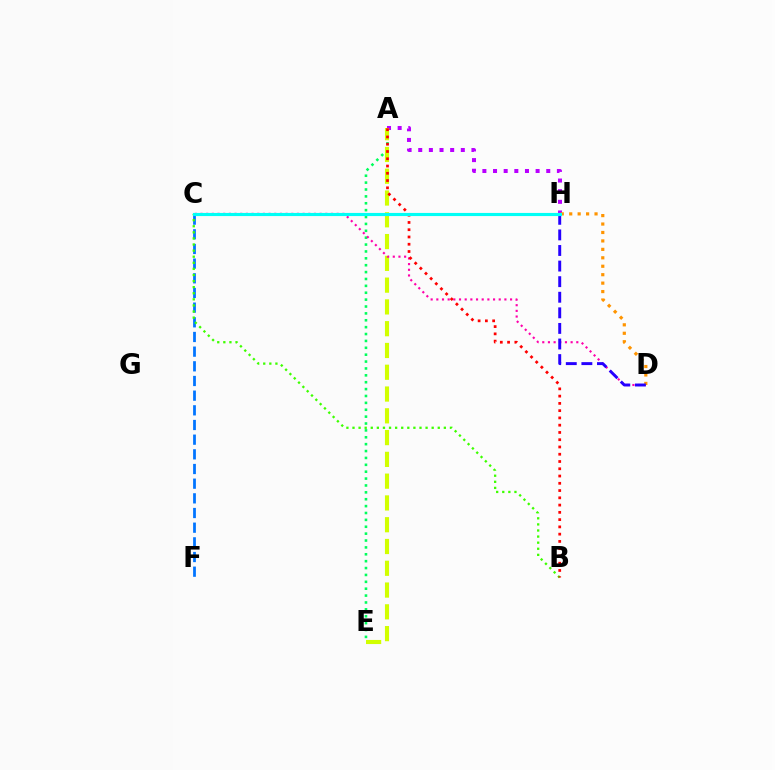{('C', 'F'): [{'color': '#0074ff', 'line_style': 'dashed', 'thickness': 1.99}], ('A', 'E'): [{'color': '#00ff5c', 'line_style': 'dotted', 'thickness': 1.87}, {'color': '#d1ff00', 'line_style': 'dashed', 'thickness': 2.96}], ('B', 'C'): [{'color': '#3dff00', 'line_style': 'dotted', 'thickness': 1.65}], ('A', 'H'): [{'color': '#b900ff', 'line_style': 'dotted', 'thickness': 2.89}], ('C', 'D'): [{'color': '#ff00ac', 'line_style': 'dotted', 'thickness': 1.54}], ('D', 'H'): [{'color': '#ff9400', 'line_style': 'dotted', 'thickness': 2.29}, {'color': '#2500ff', 'line_style': 'dashed', 'thickness': 2.12}], ('A', 'B'): [{'color': '#ff0000', 'line_style': 'dotted', 'thickness': 1.97}], ('C', 'H'): [{'color': '#00fff6', 'line_style': 'solid', 'thickness': 2.25}]}